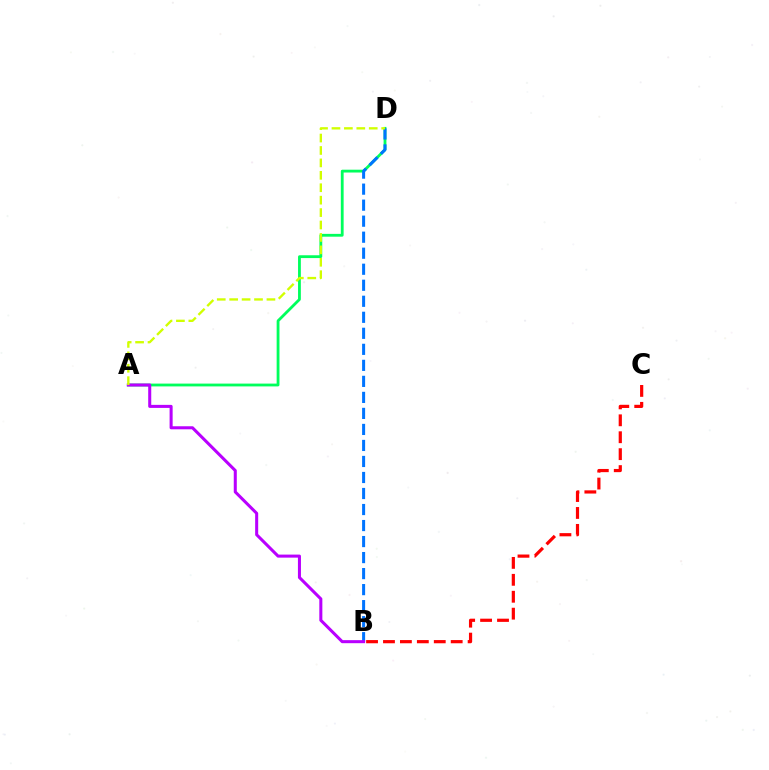{('A', 'D'): [{'color': '#00ff5c', 'line_style': 'solid', 'thickness': 2.03}, {'color': '#d1ff00', 'line_style': 'dashed', 'thickness': 1.69}], ('B', 'C'): [{'color': '#ff0000', 'line_style': 'dashed', 'thickness': 2.3}], ('B', 'D'): [{'color': '#0074ff', 'line_style': 'dashed', 'thickness': 2.18}], ('A', 'B'): [{'color': '#b900ff', 'line_style': 'solid', 'thickness': 2.19}]}